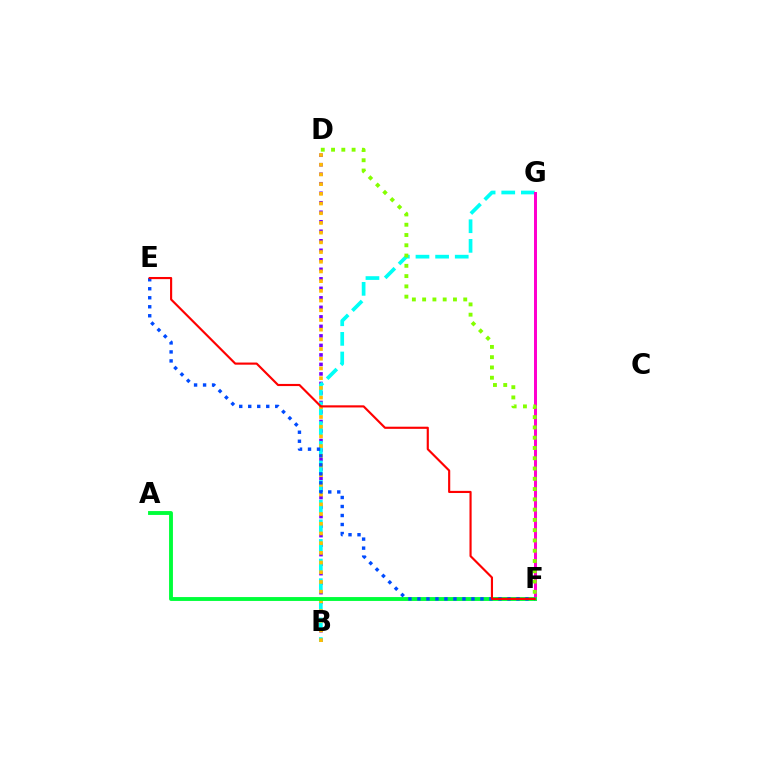{('B', 'D'): [{'color': '#7200ff', 'line_style': 'dotted', 'thickness': 2.58}, {'color': '#ffbd00', 'line_style': 'dotted', 'thickness': 2.64}], ('B', 'G'): [{'color': '#00fff6', 'line_style': 'dashed', 'thickness': 2.67}], ('F', 'G'): [{'color': '#ff00cf', 'line_style': 'solid', 'thickness': 2.16}], ('A', 'F'): [{'color': '#00ff39', 'line_style': 'solid', 'thickness': 2.79}], ('D', 'F'): [{'color': '#84ff00', 'line_style': 'dotted', 'thickness': 2.79}], ('E', 'F'): [{'color': '#004bff', 'line_style': 'dotted', 'thickness': 2.45}, {'color': '#ff0000', 'line_style': 'solid', 'thickness': 1.55}]}